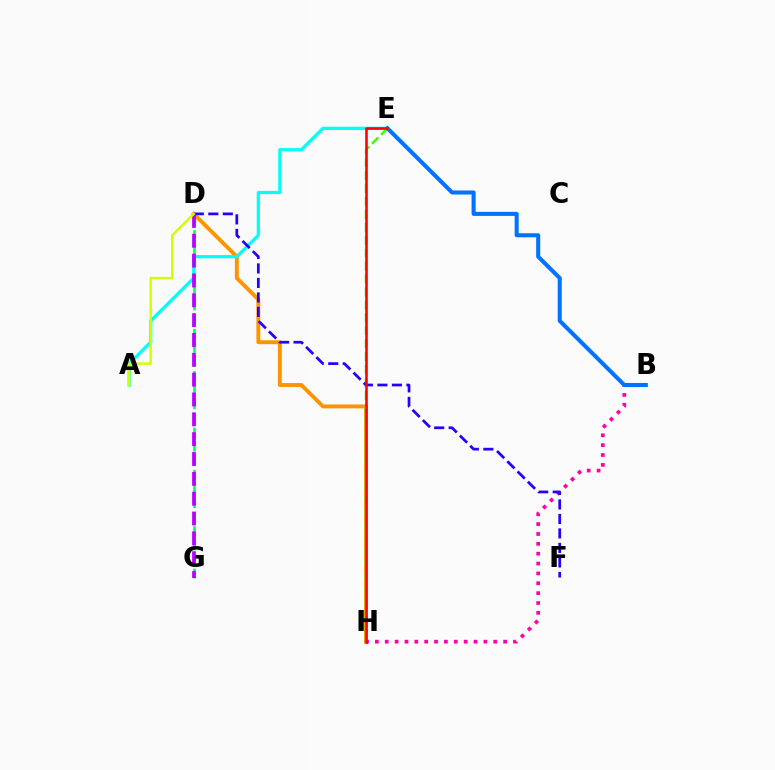{('D', 'G'): [{'color': '#00ff5c', 'line_style': 'dashed', 'thickness': 1.92}, {'color': '#b900ff', 'line_style': 'dashed', 'thickness': 2.69}], ('D', 'H'): [{'color': '#ff9400', 'line_style': 'solid', 'thickness': 2.82}], ('E', 'H'): [{'color': '#3dff00', 'line_style': 'dashed', 'thickness': 1.76}, {'color': '#ff0000', 'line_style': 'solid', 'thickness': 1.85}], ('B', 'H'): [{'color': '#ff00ac', 'line_style': 'dotted', 'thickness': 2.68}], ('A', 'E'): [{'color': '#00fff6', 'line_style': 'solid', 'thickness': 2.33}], ('B', 'E'): [{'color': '#0074ff', 'line_style': 'solid', 'thickness': 2.92}], ('D', 'F'): [{'color': '#2500ff', 'line_style': 'dashed', 'thickness': 1.97}], ('A', 'D'): [{'color': '#d1ff00', 'line_style': 'solid', 'thickness': 1.72}]}